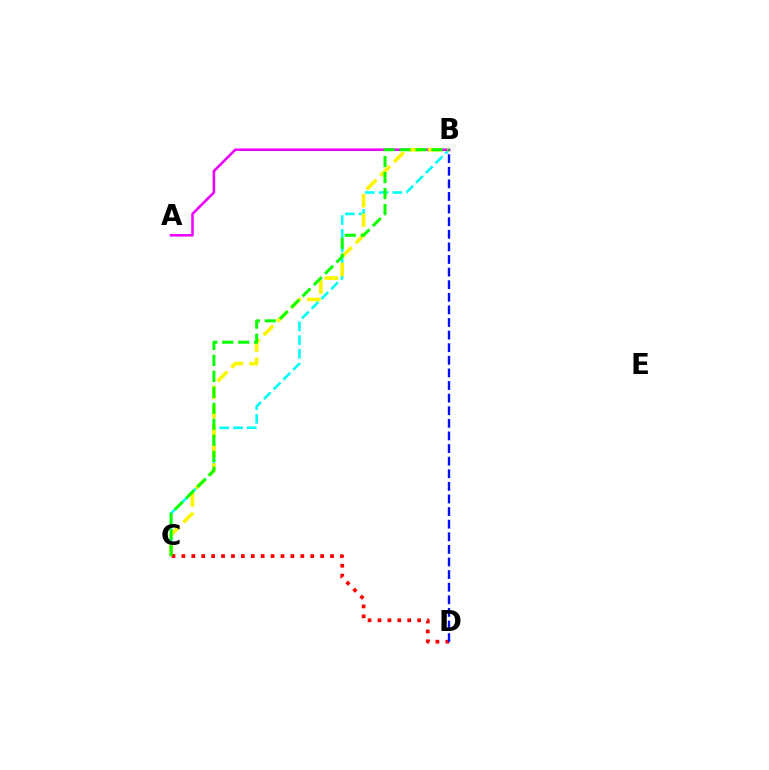{('B', 'C'): [{'color': '#00fff6', 'line_style': 'dashed', 'thickness': 1.87}, {'color': '#fcf500', 'line_style': 'dashed', 'thickness': 2.64}, {'color': '#08ff00', 'line_style': 'dashed', 'thickness': 2.17}], ('A', 'B'): [{'color': '#ee00ff', 'line_style': 'solid', 'thickness': 1.85}], ('C', 'D'): [{'color': '#ff0000', 'line_style': 'dotted', 'thickness': 2.69}], ('B', 'D'): [{'color': '#0010ff', 'line_style': 'dashed', 'thickness': 1.71}]}